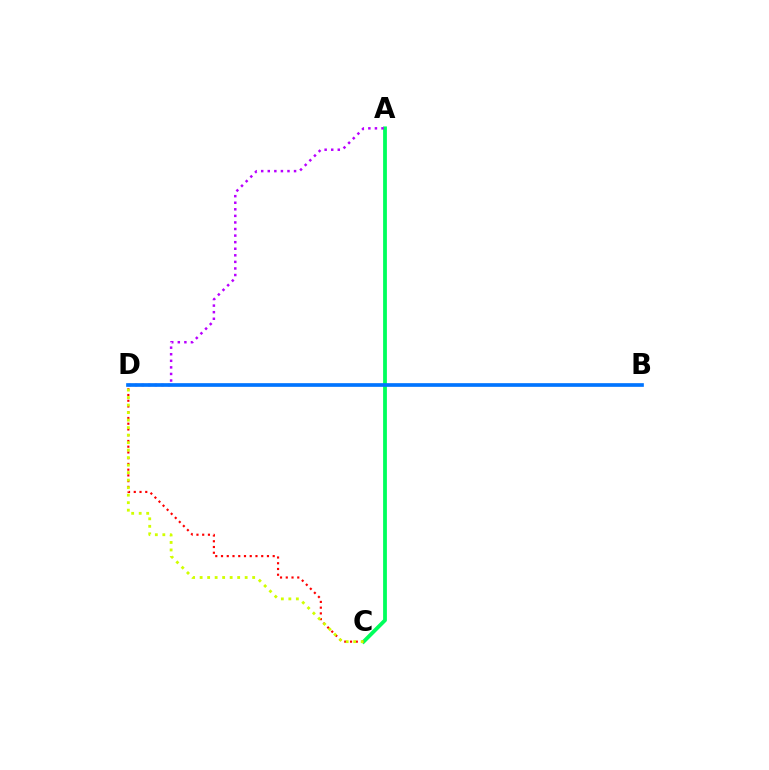{('A', 'C'): [{'color': '#00ff5c', 'line_style': 'solid', 'thickness': 2.73}], ('C', 'D'): [{'color': '#ff0000', 'line_style': 'dotted', 'thickness': 1.56}, {'color': '#d1ff00', 'line_style': 'dotted', 'thickness': 2.04}], ('A', 'D'): [{'color': '#b900ff', 'line_style': 'dotted', 'thickness': 1.79}], ('B', 'D'): [{'color': '#0074ff', 'line_style': 'solid', 'thickness': 2.64}]}